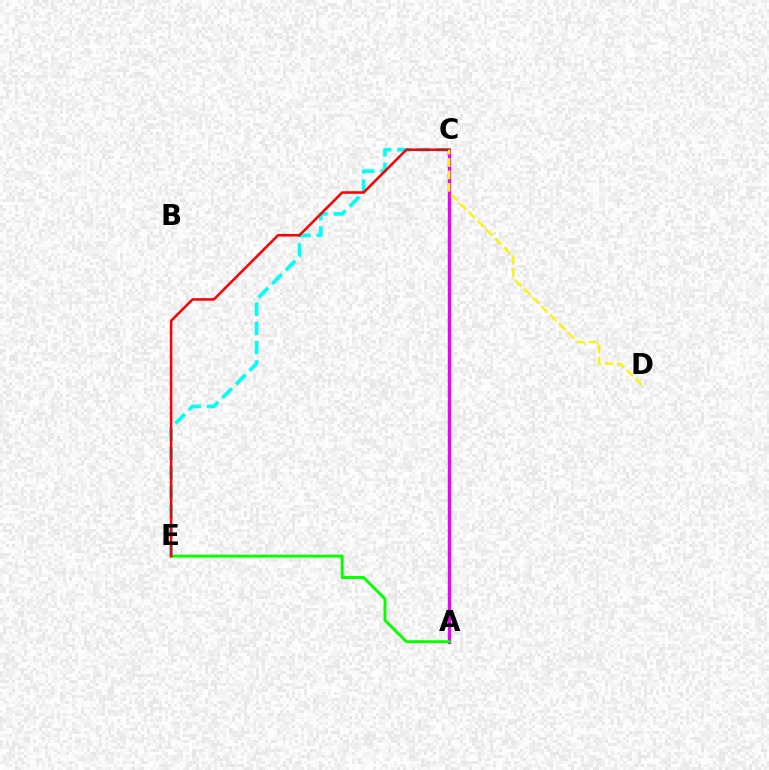{('C', 'E'): [{'color': '#00fff6', 'line_style': 'dashed', 'thickness': 2.61}, {'color': '#ff0000', 'line_style': 'solid', 'thickness': 1.82}], ('A', 'C'): [{'color': '#0010ff', 'line_style': 'solid', 'thickness': 1.94}, {'color': '#ee00ff', 'line_style': 'solid', 'thickness': 2.43}], ('A', 'E'): [{'color': '#08ff00', 'line_style': 'solid', 'thickness': 2.1}], ('C', 'D'): [{'color': '#fcf500', 'line_style': 'dashed', 'thickness': 1.69}]}